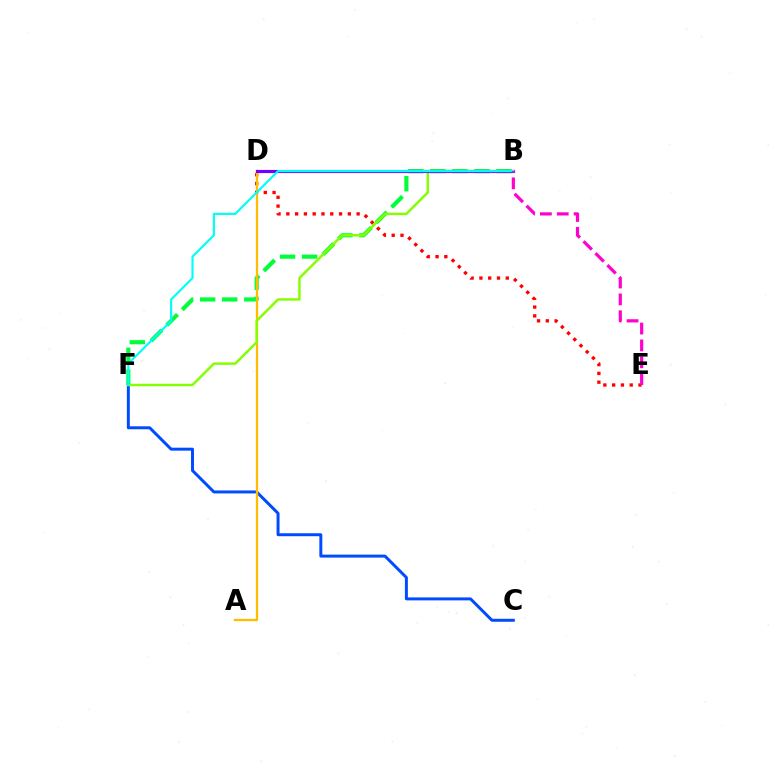{('B', 'F'): [{'color': '#00ff39', 'line_style': 'dashed', 'thickness': 2.99}, {'color': '#84ff00', 'line_style': 'solid', 'thickness': 1.77}, {'color': '#00fff6', 'line_style': 'solid', 'thickness': 1.56}], ('D', 'E'): [{'color': '#ff0000', 'line_style': 'dotted', 'thickness': 2.39}], ('C', 'F'): [{'color': '#004bff', 'line_style': 'solid', 'thickness': 2.14}], ('A', 'D'): [{'color': '#ffbd00', 'line_style': 'solid', 'thickness': 1.64}], ('B', 'D'): [{'color': '#7200ff', 'line_style': 'solid', 'thickness': 2.28}], ('B', 'E'): [{'color': '#ff00cf', 'line_style': 'dashed', 'thickness': 2.29}]}